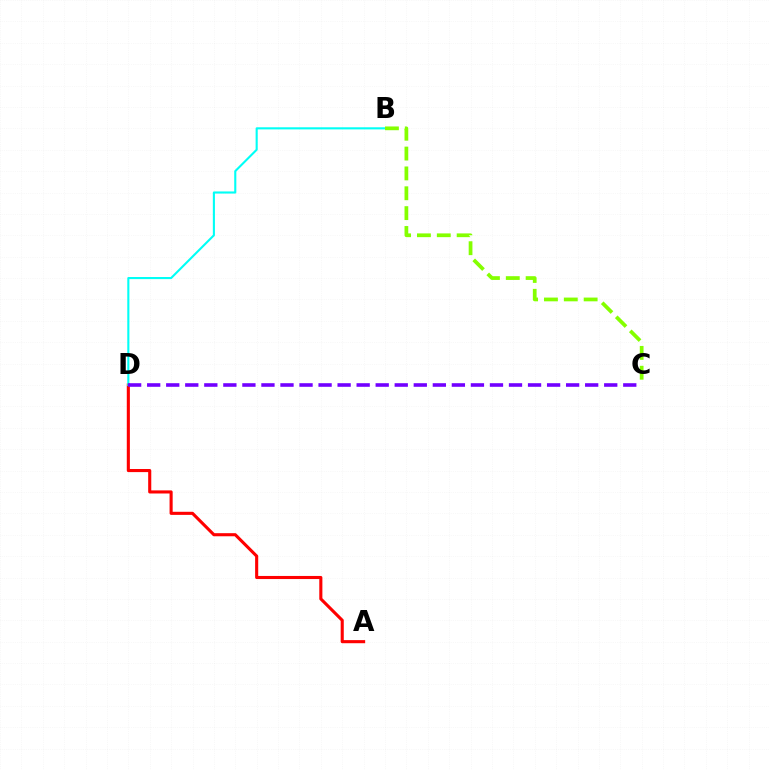{('A', 'D'): [{'color': '#ff0000', 'line_style': 'solid', 'thickness': 2.23}], ('B', 'D'): [{'color': '#00fff6', 'line_style': 'solid', 'thickness': 1.52}], ('C', 'D'): [{'color': '#7200ff', 'line_style': 'dashed', 'thickness': 2.59}], ('B', 'C'): [{'color': '#84ff00', 'line_style': 'dashed', 'thickness': 2.7}]}